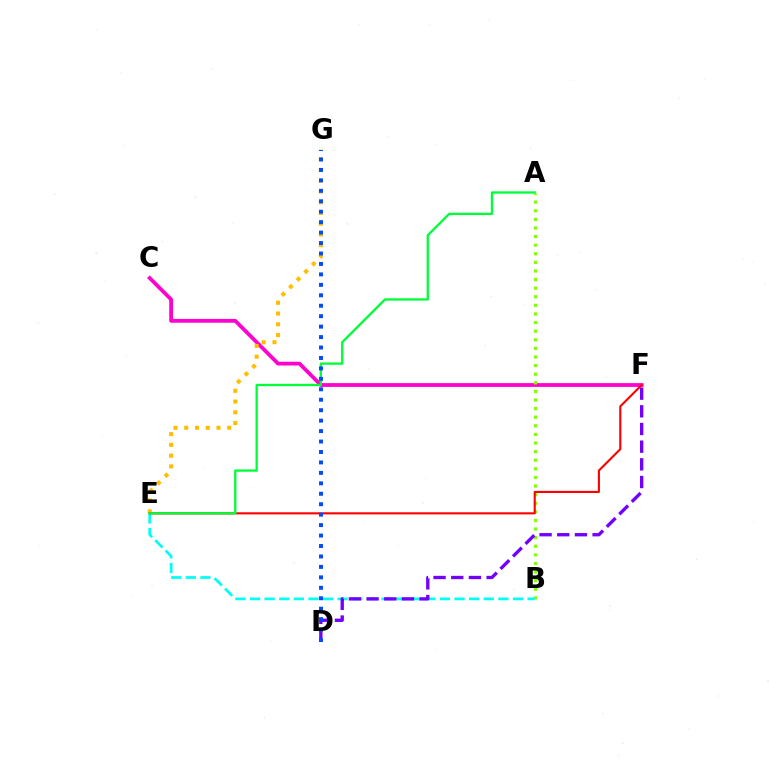{('C', 'F'): [{'color': '#ff00cf', 'line_style': 'solid', 'thickness': 2.72}], ('A', 'B'): [{'color': '#84ff00', 'line_style': 'dotted', 'thickness': 2.34}], ('E', 'G'): [{'color': '#ffbd00', 'line_style': 'dotted', 'thickness': 2.92}], ('B', 'E'): [{'color': '#00fff6', 'line_style': 'dashed', 'thickness': 1.98}], ('E', 'F'): [{'color': '#ff0000', 'line_style': 'solid', 'thickness': 1.52}], ('A', 'E'): [{'color': '#00ff39', 'line_style': 'solid', 'thickness': 1.67}], ('D', 'F'): [{'color': '#7200ff', 'line_style': 'dashed', 'thickness': 2.4}], ('D', 'G'): [{'color': '#004bff', 'line_style': 'dotted', 'thickness': 2.84}]}